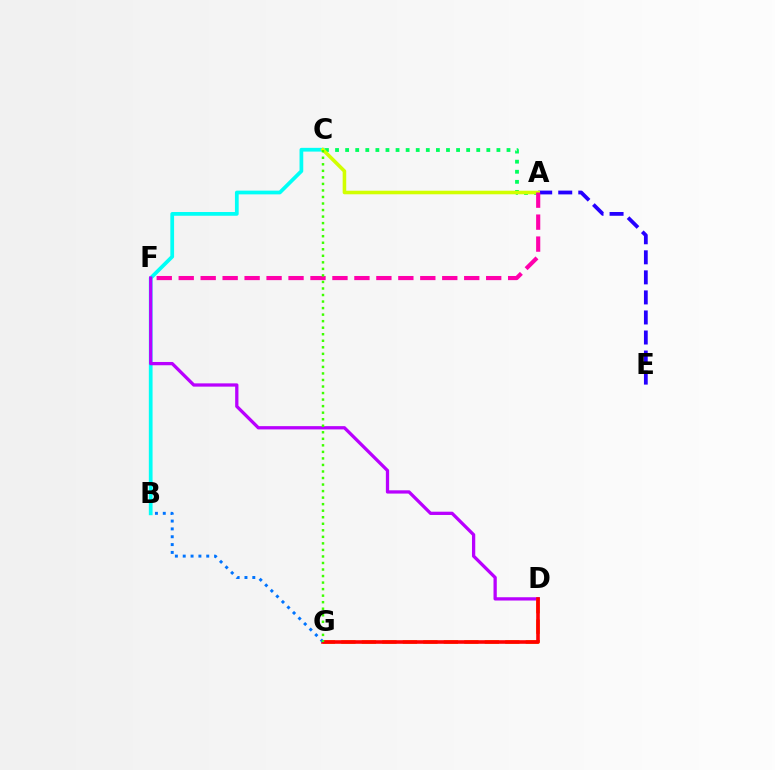{('A', 'C'): [{'color': '#00ff5c', 'line_style': 'dotted', 'thickness': 2.74}, {'color': '#d1ff00', 'line_style': 'solid', 'thickness': 2.57}], ('B', 'C'): [{'color': '#00fff6', 'line_style': 'solid', 'thickness': 2.69}], ('D', 'F'): [{'color': '#b900ff', 'line_style': 'solid', 'thickness': 2.36}], ('A', 'E'): [{'color': '#2500ff', 'line_style': 'dashed', 'thickness': 2.72}], ('D', 'G'): [{'color': '#ff9400', 'line_style': 'dashed', 'thickness': 2.78}, {'color': '#ff0000', 'line_style': 'solid', 'thickness': 2.59}], ('B', 'G'): [{'color': '#0074ff', 'line_style': 'dotted', 'thickness': 2.13}], ('A', 'F'): [{'color': '#ff00ac', 'line_style': 'dashed', 'thickness': 2.98}], ('C', 'G'): [{'color': '#3dff00', 'line_style': 'dotted', 'thickness': 1.78}]}